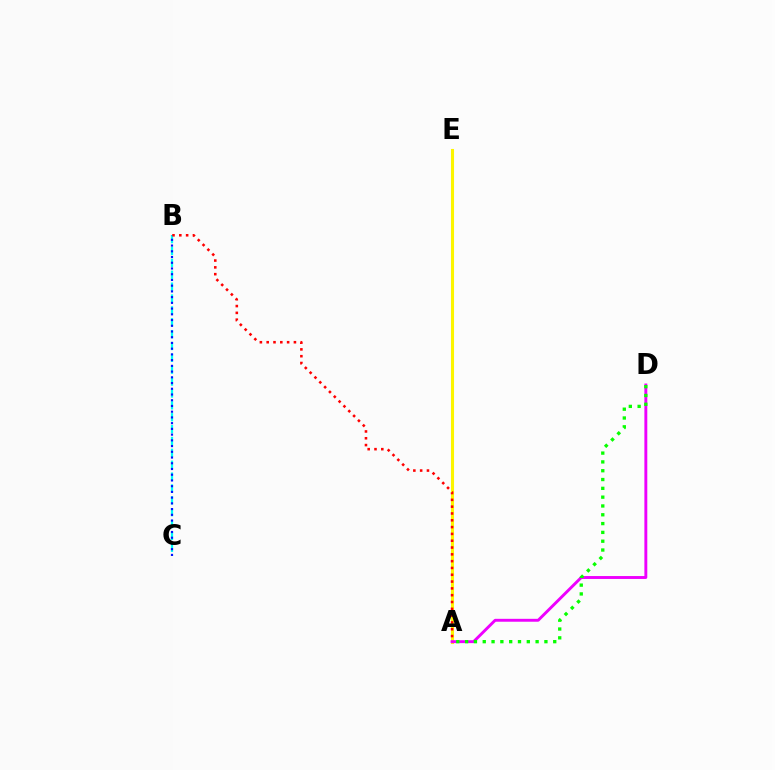{('A', 'E'): [{'color': '#fcf500', 'line_style': 'solid', 'thickness': 2.22}], ('B', 'C'): [{'color': '#00fff6', 'line_style': 'dashed', 'thickness': 1.61}, {'color': '#0010ff', 'line_style': 'dotted', 'thickness': 1.56}], ('A', 'D'): [{'color': '#ee00ff', 'line_style': 'solid', 'thickness': 2.09}, {'color': '#08ff00', 'line_style': 'dotted', 'thickness': 2.39}], ('A', 'B'): [{'color': '#ff0000', 'line_style': 'dotted', 'thickness': 1.85}]}